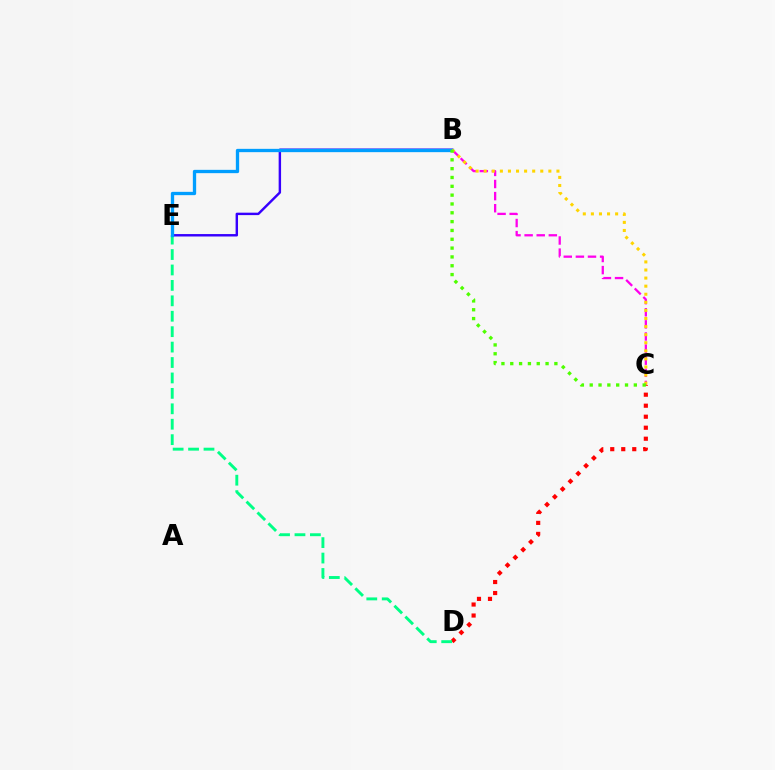{('C', 'D'): [{'color': '#ff0000', 'line_style': 'dotted', 'thickness': 2.99}], ('B', 'C'): [{'color': '#ff00ed', 'line_style': 'dashed', 'thickness': 1.64}, {'color': '#ffd500', 'line_style': 'dotted', 'thickness': 2.2}, {'color': '#4fff00', 'line_style': 'dotted', 'thickness': 2.4}], ('B', 'E'): [{'color': '#3700ff', 'line_style': 'solid', 'thickness': 1.75}, {'color': '#009eff', 'line_style': 'solid', 'thickness': 2.39}], ('D', 'E'): [{'color': '#00ff86', 'line_style': 'dashed', 'thickness': 2.1}]}